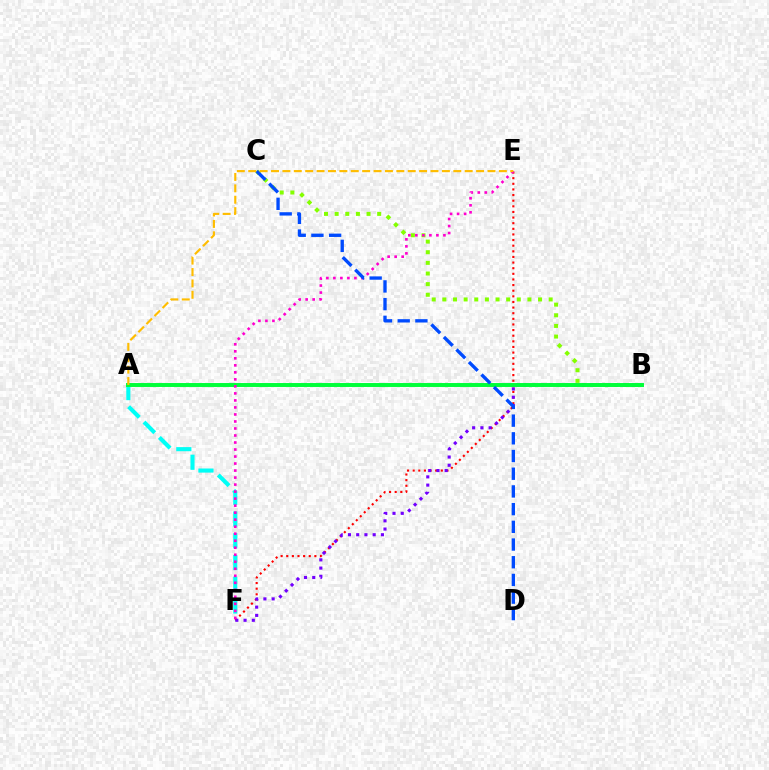{('B', 'C'): [{'color': '#84ff00', 'line_style': 'dotted', 'thickness': 2.89}], ('A', 'F'): [{'color': '#00fff6', 'line_style': 'dashed', 'thickness': 2.95}], ('E', 'F'): [{'color': '#ff0000', 'line_style': 'dotted', 'thickness': 1.53}, {'color': '#ff00cf', 'line_style': 'dotted', 'thickness': 1.91}], ('B', 'F'): [{'color': '#7200ff', 'line_style': 'dotted', 'thickness': 2.24}], ('A', 'B'): [{'color': '#00ff39', 'line_style': 'solid', 'thickness': 2.84}], ('C', 'D'): [{'color': '#004bff', 'line_style': 'dashed', 'thickness': 2.4}], ('A', 'E'): [{'color': '#ffbd00', 'line_style': 'dashed', 'thickness': 1.55}]}